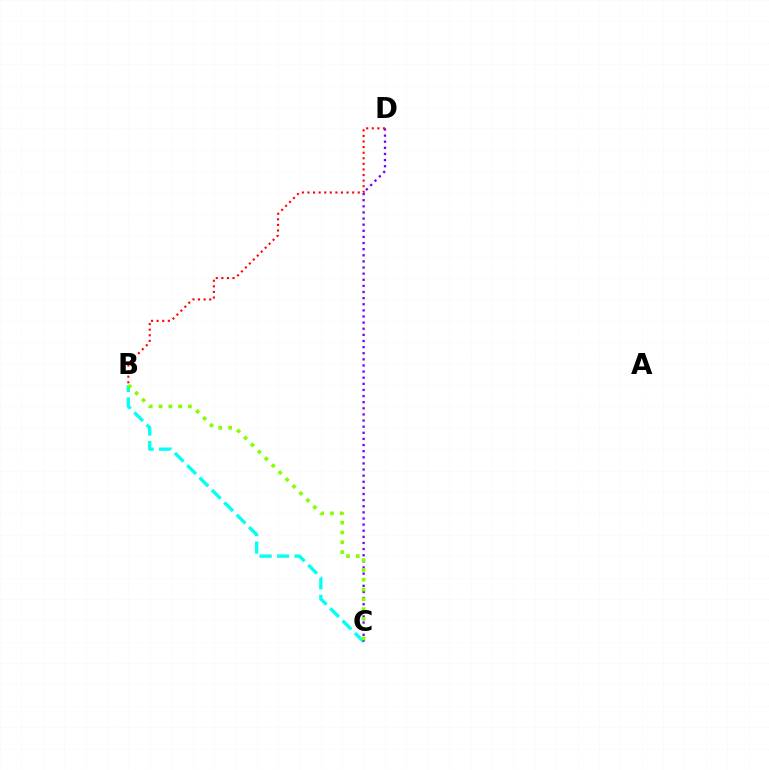{('B', 'C'): [{'color': '#00fff6', 'line_style': 'dashed', 'thickness': 2.38}, {'color': '#84ff00', 'line_style': 'dotted', 'thickness': 2.66}], ('C', 'D'): [{'color': '#7200ff', 'line_style': 'dotted', 'thickness': 1.66}], ('B', 'D'): [{'color': '#ff0000', 'line_style': 'dotted', 'thickness': 1.52}]}